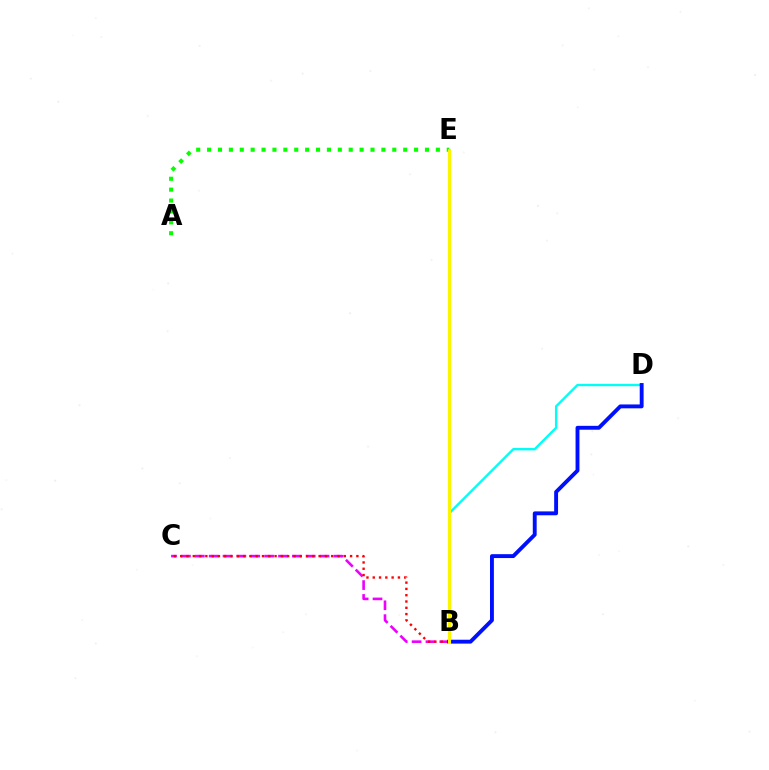{('B', 'D'): [{'color': '#00fff6', 'line_style': 'solid', 'thickness': 1.7}, {'color': '#0010ff', 'line_style': 'solid', 'thickness': 2.8}], ('A', 'E'): [{'color': '#08ff00', 'line_style': 'dotted', 'thickness': 2.96}], ('B', 'C'): [{'color': '#ee00ff', 'line_style': 'dashed', 'thickness': 1.88}, {'color': '#ff0000', 'line_style': 'dotted', 'thickness': 1.71}], ('B', 'E'): [{'color': '#fcf500', 'line_style': 'solid', 'thickness': 2.19}]}